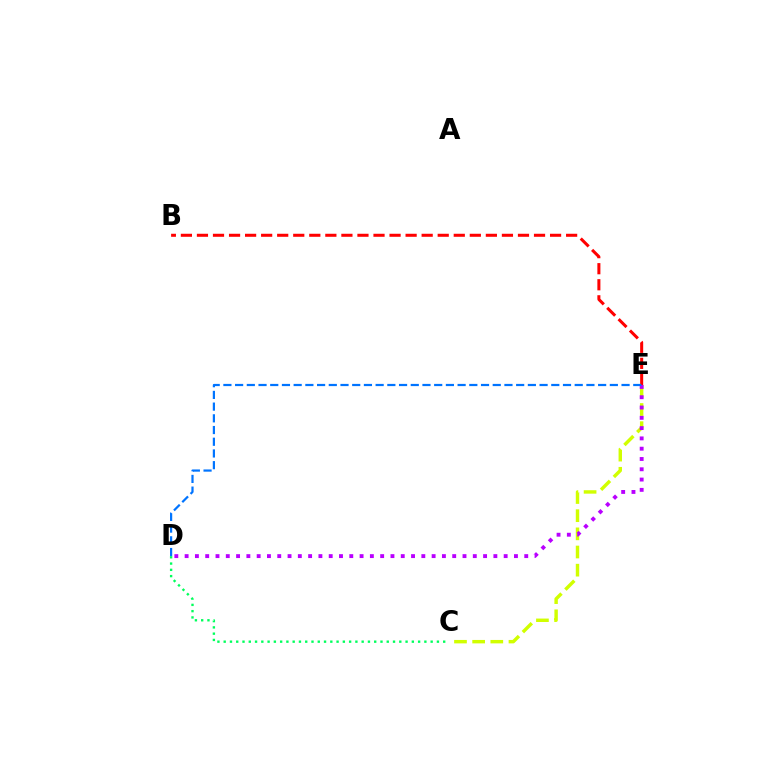{('C', 'E'): [{'color': '#d1ff00', 'line_style': 'dashed', 'thickness': 2.47}], ('B', 'E'): [{'color': '#ff0000', 'line_style': 'dashed', 'thickness': 2.18}], ('D', 'E'): [{'color': '#b900ff', 'line_style': 'dotted', 'thickness': 2.8}, {'color': '#0074ff', 'line_style': 'dashed', 'thickness': 1.59}], ('C', 'D'): [{'color': '#00ff5c', 'line_style': 'dotted', 'thickness': 1.7}]}